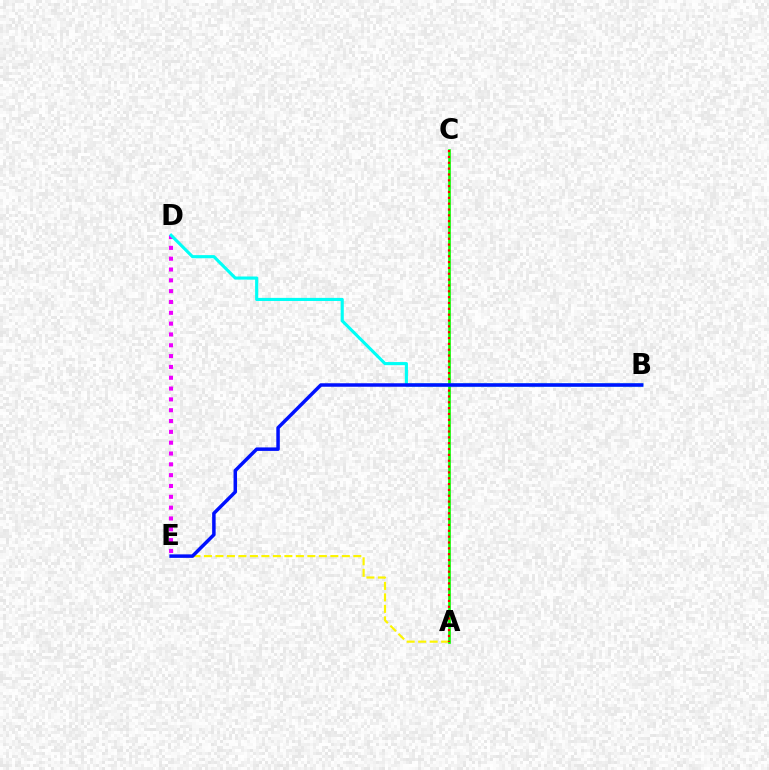{('A', 'E'): [{'color': '#fcf500', 'line_style': 'dashed', 'thickness': 1.56}], ('A', 'C'): [{'color': '#08ff00', 'line_style': 'solid', 'thickness': 1.91}, {'color': '#ff0000', 'line_style': 'dotted', 'thickness': 1.59}], ('D', 'E'): [{'color': '#ee00ff', 'line_style': 'dotted', 'thickness': 2.94}], ('B', 'D'): [{'color': '#00fff6', 'line_style': 'solid', 'thickness': 2.24}], ('B', 'E'): [{'color': '#0010ff', 'line_style': 'solid', 'thickness': 2.51}]}